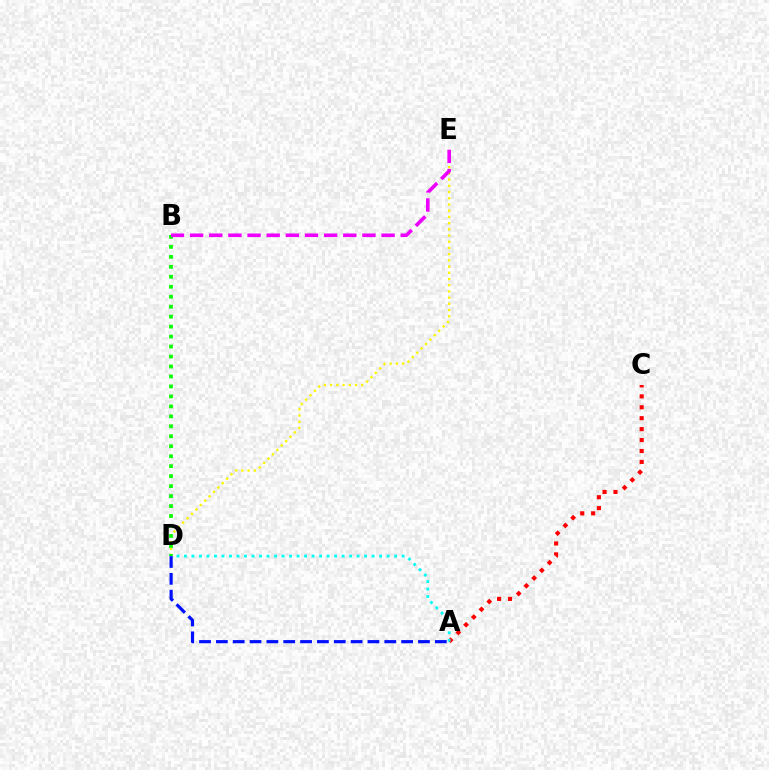{('D', 'E'): [{'color': '#fcf500', 'line_style': 'dotted', 'thickness': 1.69}], ('A', 'C'): [{'color': '#ff0000', 'line_style': 'dotted', 'thickness': 2.97}], ('A', 'D'): [{'color': '#00fff6', 'line_style': 'dotted', 'thickness': 2.04}, {'color': '#0010ff', 'line_style': 'dashed', 'thickness': 2.29}], ('B', 'D'): [{'color': '#08ff00', 'line_style': 'dotted', 'thickness': 2.71}], ('B', 'E'): [{'color': '#ee00ff', 'line_style': 'dashed', 'thickness': 2.6}]}